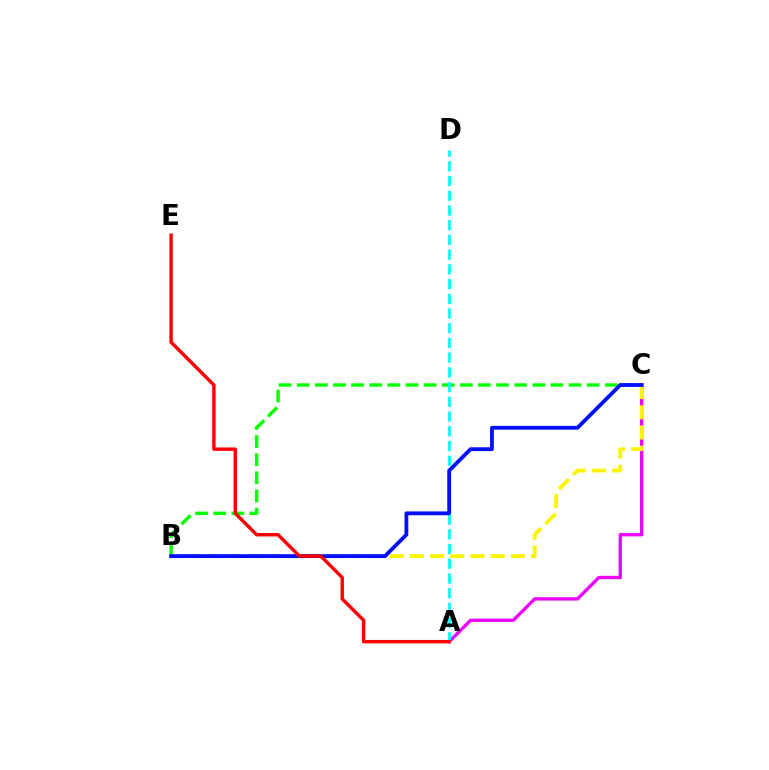{('B', 'C'): [{'color': '#08ff00', 'line_style': 'dashed', 'thickness': 2.46}, {'color': '#fcf500', 'line_style': 'dashed', 'thickness': 2.75}, {'color': '#0010ff', 'line_style': 'solid', 'thickness': 2.75}], ('A', 'C'): [{'color': '#ee00ff', 'line_style': 'solid', 'thickness': 2.38}], ('A', 'D'): [{'color': '#00fff6', 'line_style': 'dashed', 'thickness': 2.0}], ('A', 'E'): [{'color': '#ff0000', 'line_style': 'solid', 'thickness': 2.47}]}